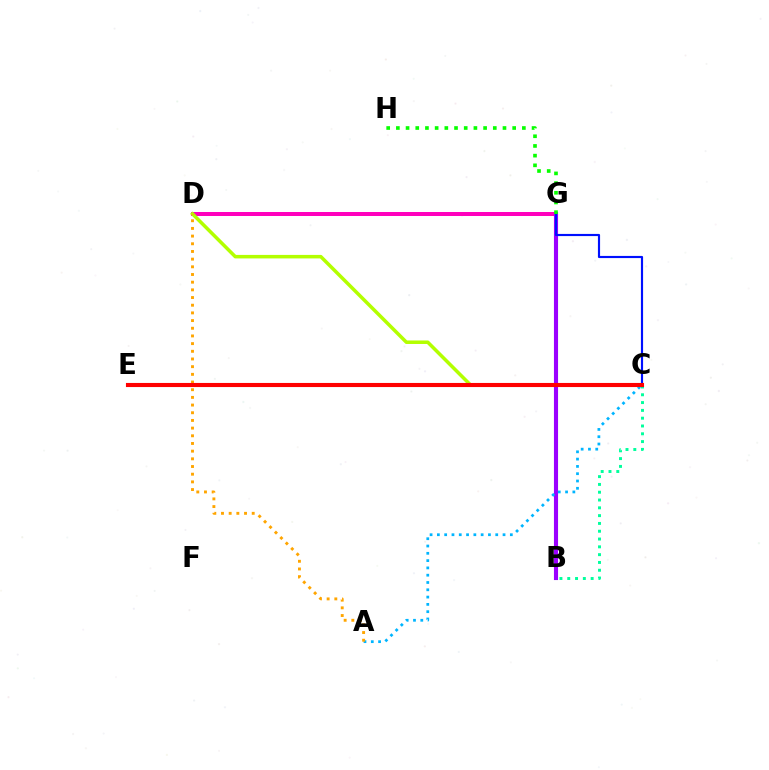{('D', 'G'): [{'color': '#ff00bd', 'line_style': 'solid', 'thickness': 2.88}], ('B', 'C'): [{'color': '#00ff9d', 'line_style': 'dotted', 'thickness': 2.12}], ('B', 'G'): [{'color': '#9b00ff', 'line_style': 'solid', 'thickness': 2.96}], ('C', 'D'): [{'color': '#b3ff00', 'line_style': 'solid', 'thickness': 2.53}], ('A', 'C'): [{'color': '#00b5ff', 'line_style': 'dotted', 'thickness': 1.98}], ('C', 'G'): [{'color': '#0010ff', 'line_style': 'solid', 'thickness': 1.55}], ('G', 'H'): [{'color': '#08ff00', 'line_style': 'dotted', 'thickness': 2.63}], ('A', 'D'): [{'color': '#ffa500', 'line_style': 'dotted', 'thickness': 2.09}], ('C', 'E'): [{'color': '#ff0000', 'line_style': 'solid', 'thickness': 2.95}]}